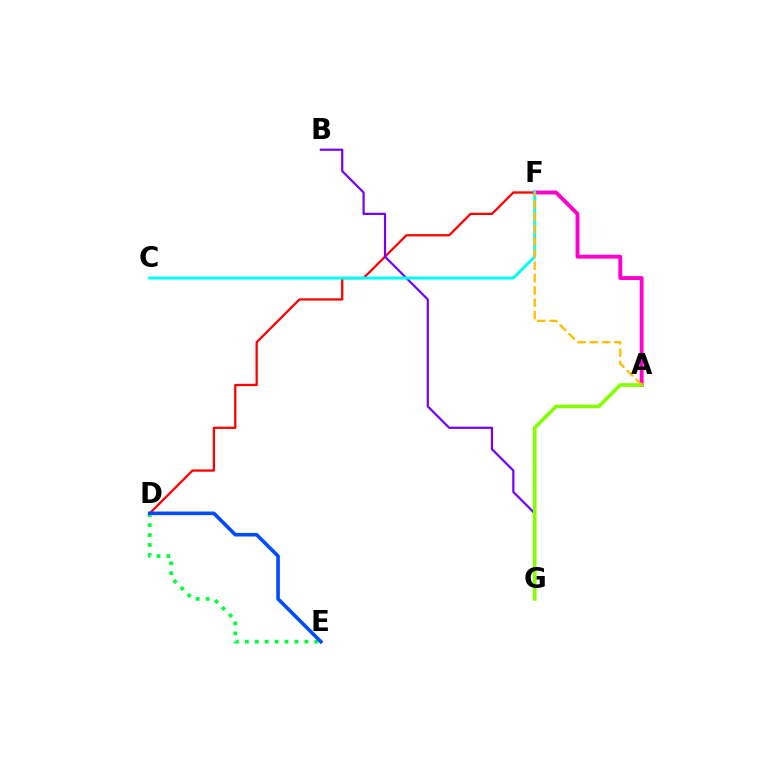{('D', 'F'): [{'color': '#ff0000', 'line_style': 'solid', 'thickness': 1.64}], ('D', 'E'): [{'color': '#00ff39', 'line_style': 'dotted', 'thickness': 2.7}, {'color': '#004bff', 'line_style': 'solid', 'thickness': 2.58}], ('A', 'F'): [{'color': '#ff00cf', 'line_style': 'solid', 'thickness': 2.79}, {'color': '#ffbd00', 'line_style': 'dashed', 'thickness': 1.67}], ('B', 'G'): [{'color': '#7200ff', 'line_style': 'solid', 'thickness': 1.58}], ('C', 'F'): [{'color': '#00fff6', 'line_style': 'solid', 'thickness': 2.14}], ('A', 'G'): [{'color': '#84ff00', 'line_style': 'solid', 'thickness': 2.62}]}